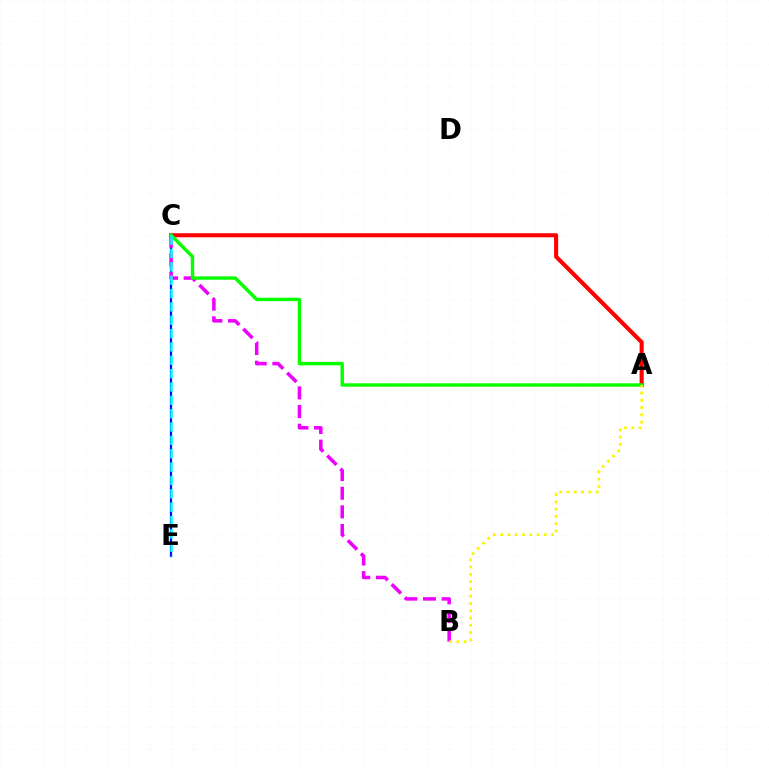{('C', 'E'): [{'color': '#0010ff', 'line_style': 'solid', 'thickness': 1.61}, {'color': '#00fff6', 'line_style': 'dashed', 'thickness': 1.81}], ('A', 'C'): [{'color': '#ff0000', 'line_style': 'solid', 'thickness': 2.95}, {'color': '#08ff00', 'line_style': 'solid', 'thickness': 2.46}], ('B', 'C'): [{'color': '#ee00ff', 'line_style': 'dashed', 'thickness': 2.53}], ('A', 'B'): [{'color': '#fcf500', 'line_style': 'dotted', 'thickness': 1.98}]}